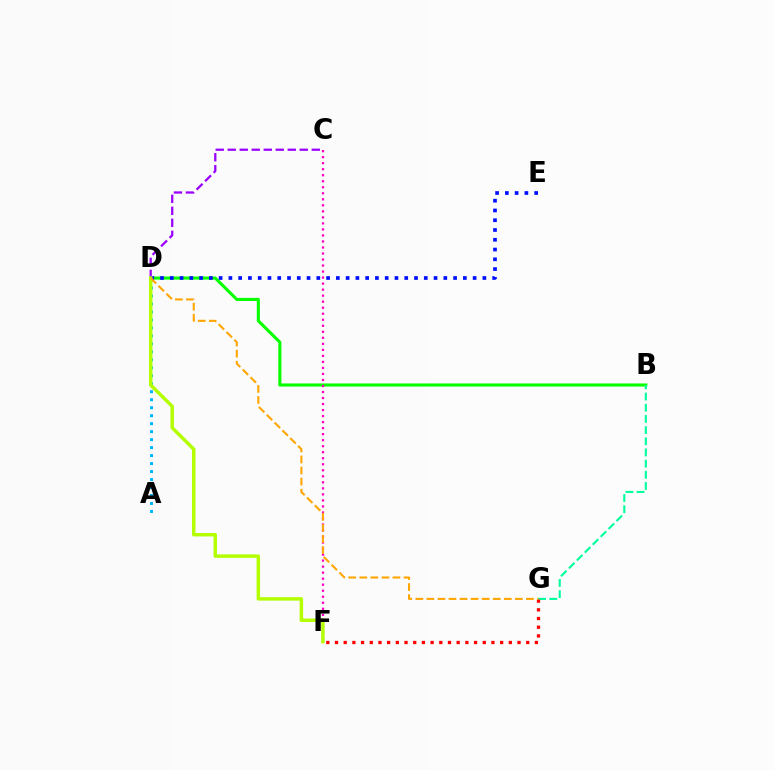{('B', 'D'): [{'color': '#08ff00', 'line_style': 'solid', 'thickness': 2.23}], ('C', 'F'): [{'color': '#ff00bd', 'line_style': 'dotted', 'thickness': 1.64}], ('B', 'G'): [{'color': '#00ff9d', 'line_style': 'dashed', 'thickness': 1.52}], ('C', 'D'): [{'color': '#9b00ff', 'line_style': 'dashed', 'thickness': 1.63}], ('D', 'E'): [{'color': '#0010ff', 'line_style': 'dotted', 'thickness': 2.65}], ('A', 'D'): [{'color': '#00b5ff', 'line_style': 'dotted', 'thickness': 2.17}], ('F', 'G'): [{'color': '#ff0000', 'line_style': 'dotted', 'thickness': 2.36}], ('D', 'F'): [{'color': '#b3ff00', 'line_style': 'solid', 'thickness': 2.48}], ('D', 'G'): [{'color': '#ffa500', 'line_style': 'dashed', 'thickness': 1.5}]}